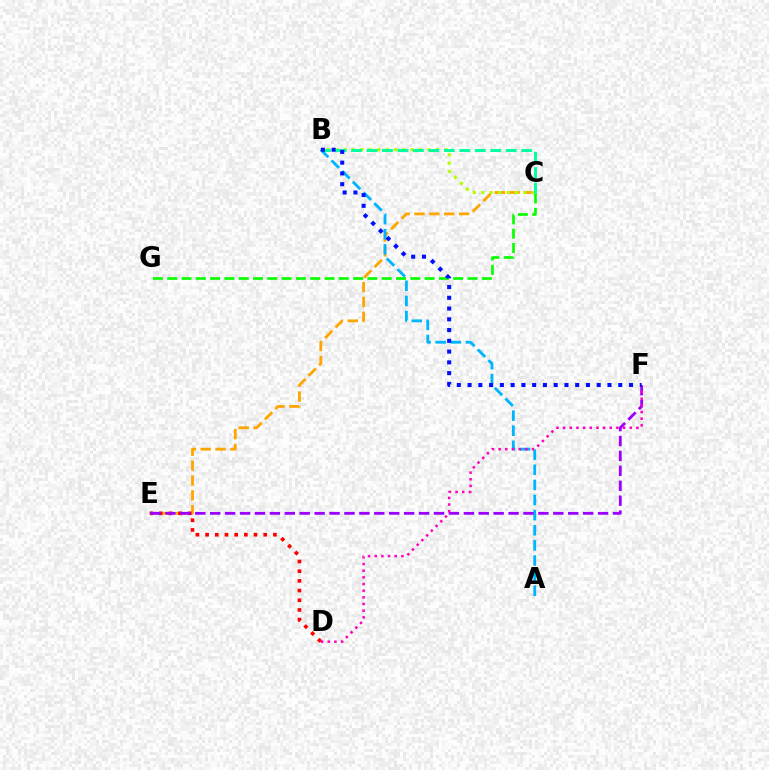{('C', 'E'): [{'color': '#ffa500', 'line_style': 'dashed', 'thickness': 2.02}], ('D', 'E'): [{'color': '#ff0000', 'line_style': 'dotted', 'thickness': 2.63}], ('B', 'C'): [{'color': '#b3ff00', 'line_style': 'dotted', 'thickness': 2.28}, {'color': '#00ff9d', 'line_style': 'dashed', 'thickness': 2.1}], ('C', 'G'): [{'color': '#08ff00', 'line_style': 'dashed', 'thickness': 1.94}], ('A', 'B'): [{'color': '#00b5ff', 'line_style': 'dashed', 'thickness': 2.05}], ('E', 'F'): [{'color': '#9b00ff', 'line_style': 'dashed', 'thickness': 2.03}], ('D', 'F'): [{'color': '#ff00bd', 'line_style': 'dotted', 'thickness': 1.81}], ('B', 'F'): [{'color': '#0010ff', 'line_style': 'dotted', 'thickness': 2.92}]}